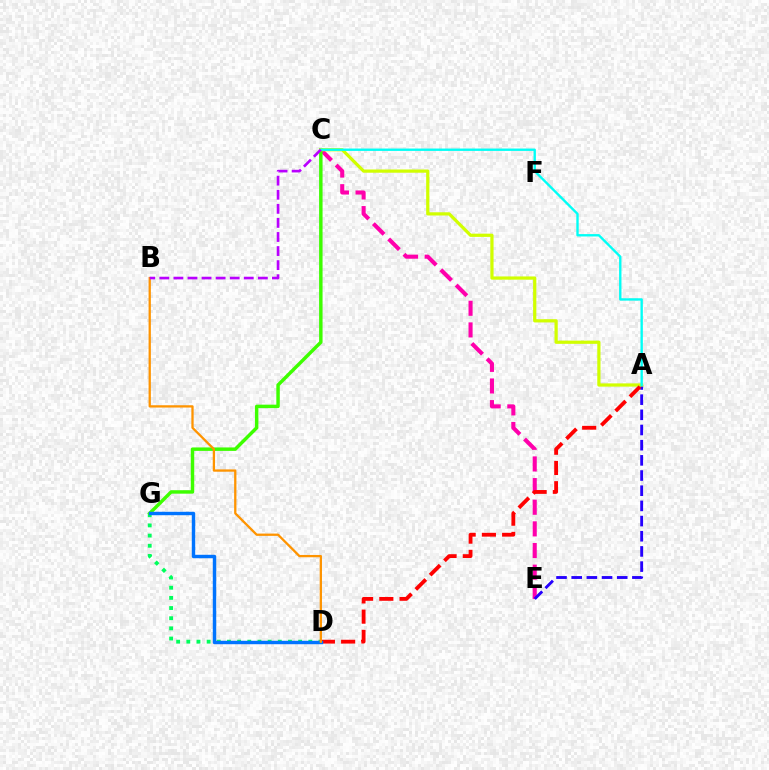{('C', 'E'): [{'color': '#ff00ac', 'line_style': 'dashed', 'thickness': 2.94}], ('A', 'E'): [{'color': '#2500ff', 'line_style': 'dashed', 'thickness': 2.06}], ('D', 'G'): [{'color': '#00ff5c', 'line_style': 'dotted', 'thickness': 2.76}, {'color': '#0074ff', 'line_style': 'solid', 'thickness': 2.47}], ('C', 'G'): [{'color': '#3dff00', 'line_style': 'solid', 'thickness': 2.48}], ('A', 'C'): [{'color': '#d1ff00', 'line_style': 'solid', 'thickness': 2.32}, {'color': '#00fff6', 'line_style': 'solid', 'thickness': 1.71}], ('A', 'D'): [{'color': '#ff0000', 'line_style': 'dashed', 'thickness': 2.75}], ('B', 'D'): [{'color': '#ff9400', 'line_style': 'solid', 'thickness': 1.65}], ('B', 'C'): [{'color': '#b900ff', 'line_style': 'dashed', 'thickness': 1.91}]}